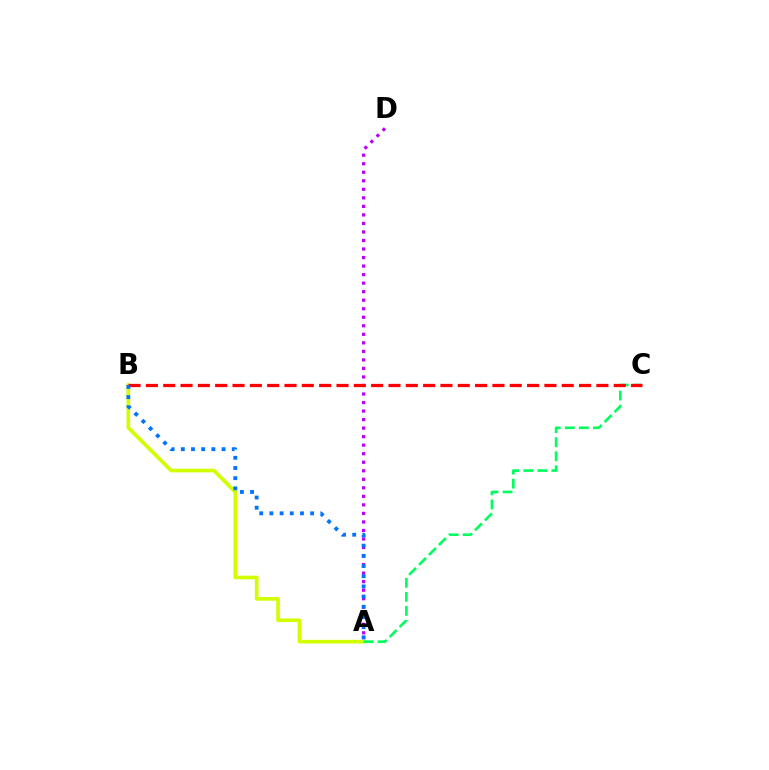{('A', 'D'): [{'color': '#b900ff', 'line_style': 'dotted', 'thickness': 2.32}], ('A', 'B'): [{'color': '#d1ff00', 'line_style': 'solid', 'thickness': 2.64}, {'color': '#0074ff', 'line_style': 'dotted', 'thickness': 2.77}], ('A', 'C'): [{'color': '#00ff5c', 'line_style': 'dashed', 'thickness': 1.91}], ('B', 'C'): [{'color': '#ff0000', 'line_style': 'dashed', 'thickness': 2.35}]}